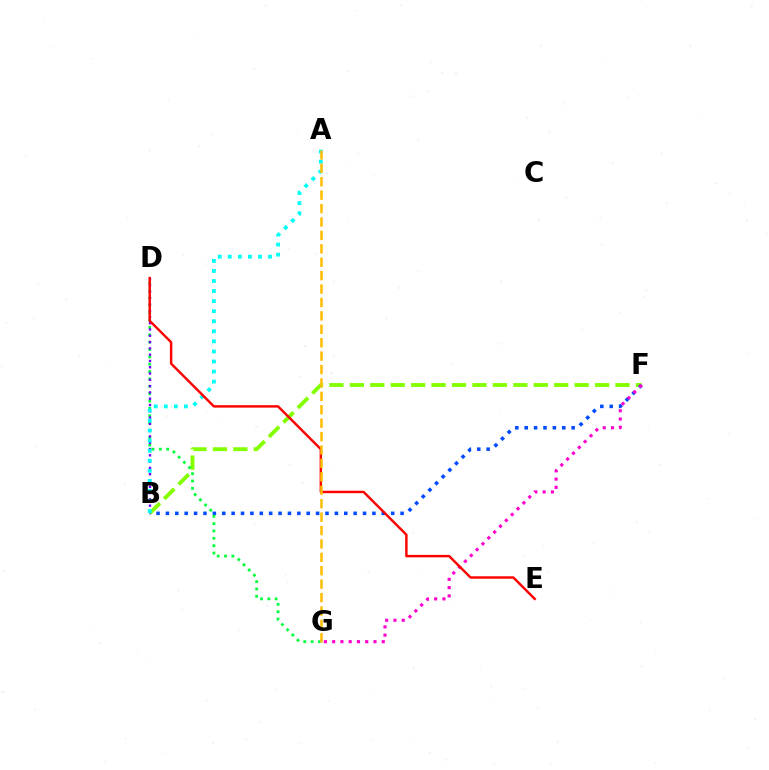{('B', 'F'): [{'color': '#84ff00', 'line_style': 'dashed', 'thickness': 2.78}, {'color': '#004bff', 'line_style': 'dotted', 'thickness': 2.55}], ('D', 'G'): [{'color': '#00ff39', 'line_style': 'dotted', 'thickness': 2.0}], ('B', 'D'): [{'color': '#7200ff', 'line_style': 'dotted', 'thickness': 1.71}], ('F', 'G'): [{'color': '#ff00cf', 'line_style': 'dotted', 'thickness': 2.25}], ('A', 'B'): [{'color': '#00fff6', 'line_style': 'dotted', 'thickness': 2.73}], ('D', 'E'): [{'color': '#ff0000', 'line_style': 'solid', 'thickness': 1.75}], ('A', 'G'): [{'color': '#ffbd00', 'line_style': 'dashed', 'thickness': 1.82}]}